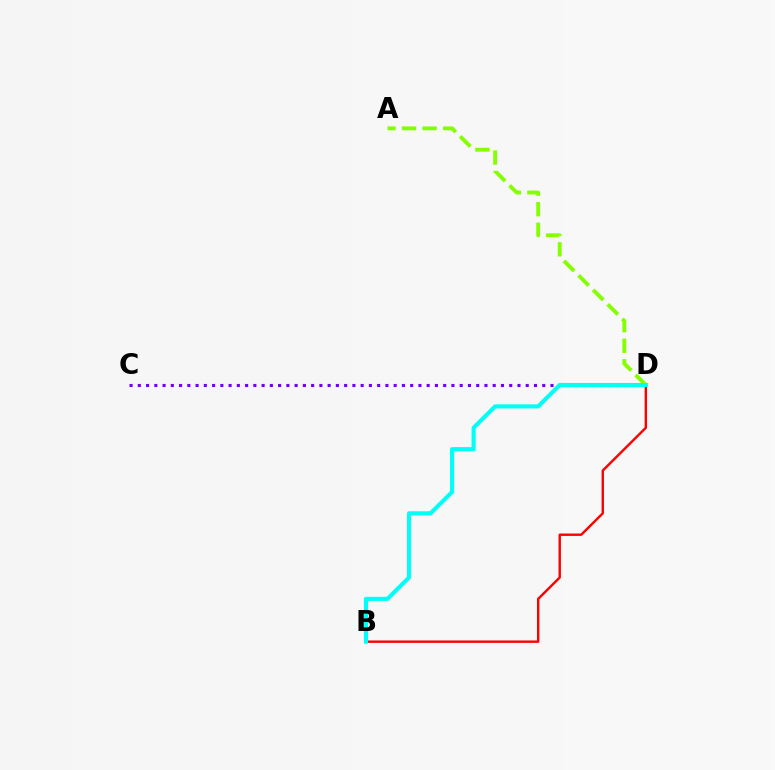{('A', 'D'): [{'color': '#84ff00', 'line_style': 'dashed', 'thickness': 2.79}], ('B', 'D'): [{'color': '#ff0000', 'line_style': 'solid', 'thickness': 1.73}, {'color': '#00fff6', 'line_style': 'solid', 'thickness': 2.95}], ('C', 'D'): [{'color': '#7200ff', 'line_style': 'dotted', 'thickness': 2.24}]}